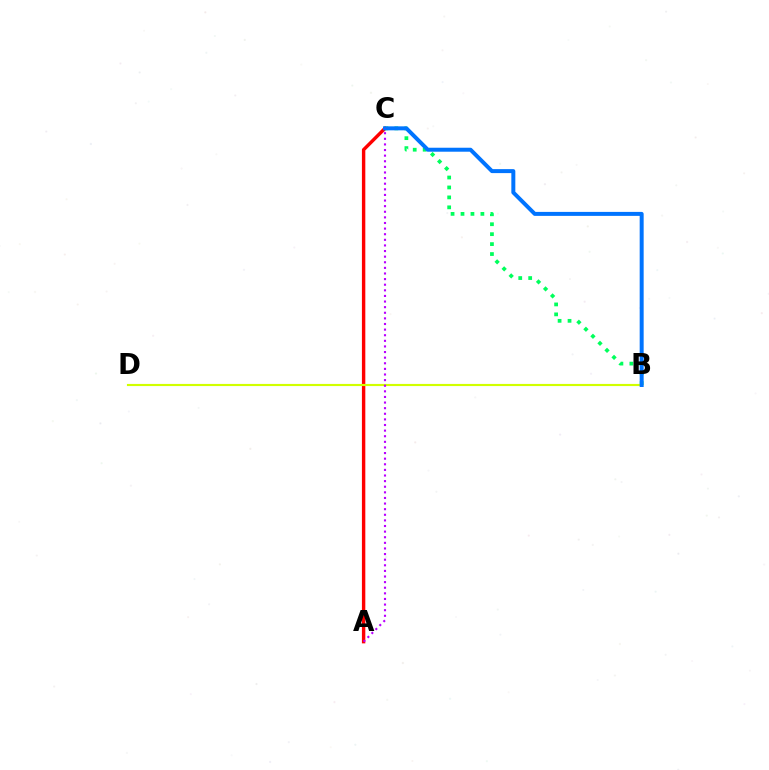{('A', 'C'): [{'color': '#ff0000', 'line_style': 'solid', 'thickness': 2.45}, {'color': '#b900ff', 'line_style': 'dotted', 'thickness': 1.52}], ('B', 'C'): [{'color': '#00ff5c', 'line_style': 'dotted', 'thickness': 2.7}, {'color': '#0074ff', 'line_style': 'solid', 'thickness': 2.86}], ('B', 'D'): [{'color': '#d1ff00', 'line_style': 'solid', 'thickness': 1.55}]}